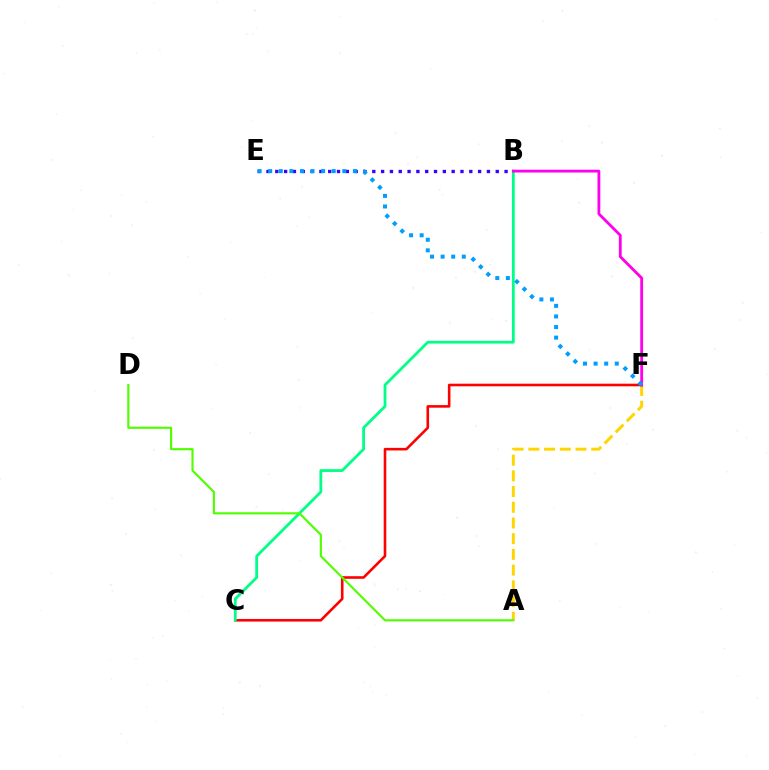{('A', 'F'): [{'color': '#ffd500', 'line_style': 'dashed', 'thickness': 2.14}], ('C', 'F'): [{'color': '#ff0000', 'line_style': 'solid', 'thickness': 1.87}], ('B', 'E'): [{'color': '#3700ff', 'line_style': 'dotted', 'thickness': 2.4}], ('B', 'C'): [{'color': '#00ff86', 'line_style': 'solid', 'thickness': 2.01}], ('B', 'F'): [{'color': '#ff00ed', 'line_style': 'solid', 'thickness': 2.03}], ('E', 'F'): [{'color': '#009eff', 'line_style': 'dotted', 'thickness': 2.88}], ('A', 'D'): [{'color': '#4fff00', 'line_style': 'solid', 'thickness': 1.54}]}